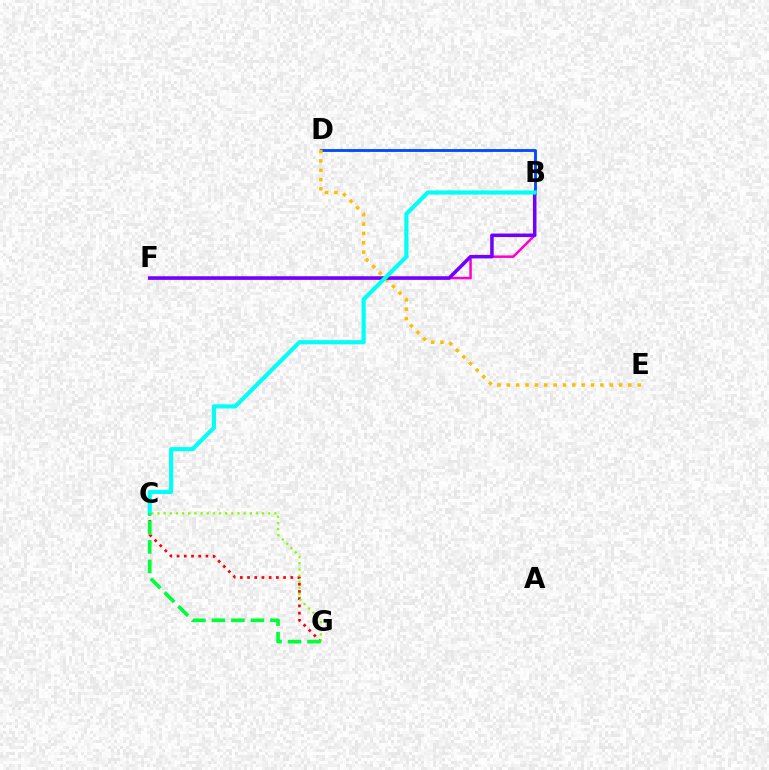{('B', 'D'): [{'color': '#004bff', 'line_style': 'solid', 'thickness': 2.05}], ('C', 'G'): [{'color': '#ff0000', 'line_style': 'dotted', 'thickness': 1.96}, {'color': '#84ff00', 'line_style': 'dotted', 'thickness': 1.67}, {'color': '#00ff39', 'line_style': 'dashed', 'thickness': 2.65}], ('B', 'F'): [{'color': '#ff00cf', 'line_style': 'solid', 'thickness': 1.81}, {'color': '#7200ff', 'line_style': 'solid', 'thickness': 2.54}], ('D', 'E'): [{'color': '#ffbd00', 'line_style': 'dotted', 'thickness': 2.54}], ('B', 'C'): [{'color': '#00fff6', 'line_style': 'solid', 'thickness': 2.99}]}